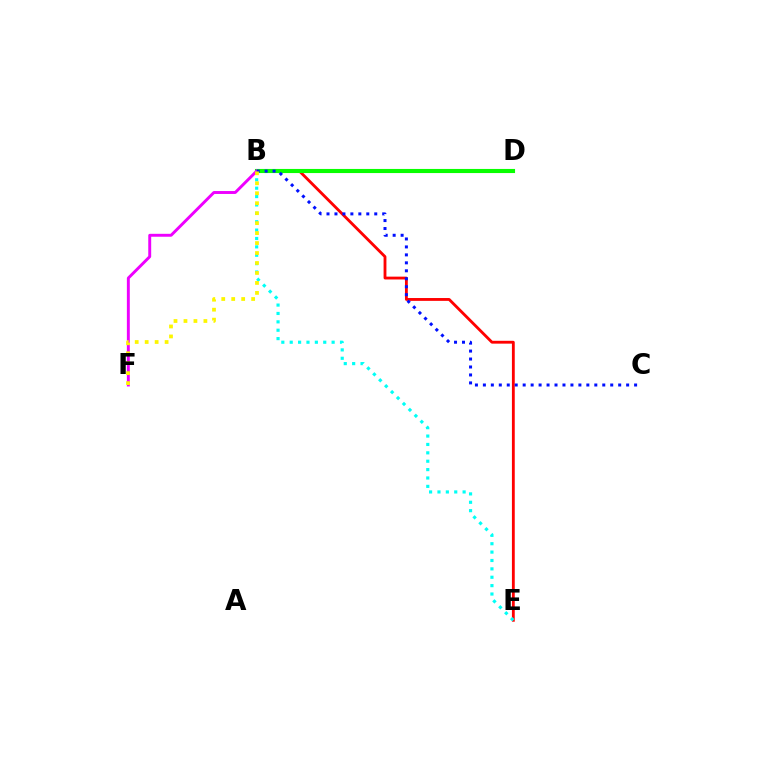{('B', 'E'): [{'color': '#ff0000', 'line_style': 'solid', 'thickness': 2.04}, {'color': '#00fff6', 'line_style': 'dotted', 'thickness': 2.28}], ('B', 'D'): [{'color': '#08ff00', 'line_style': 'solid', 'thickness': 2.96}], ('B', 'F'): [{'color': '#ee00ff', 'line_style': 'solid', 'thickness': 2.11}, {'color': '#fcf500', 'line_style': 'dotted', 'thickness': 2.71}], ('B', 'C'): [{'color': '#0010ff', 'line_style': 'dotted', 'thickness': 2.16}]}